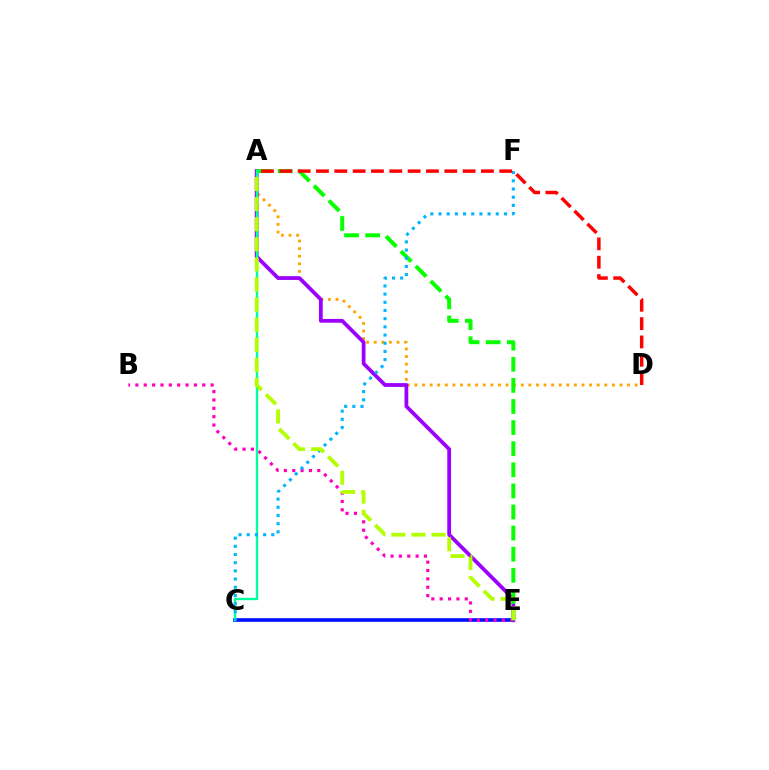{('C', 'E'): [{'color': '#0010ff', 'line_style': 'solid', 'thickness': 2.6}], ('B', 'E'): [{'color': '#ff00bd', 'line_style': 'dotted', 'thickness': 2.27}], ('A', 'D'): [{'color': '#ffa500', 'line_style': 'dotted', 'thickness': 2.06}, {'color': '#ff0000', 'line_style': 'dashed', 'thickness': 2.49}], ('A', 'E'): [{'color': '#9b00ff', 'line_style': 'solid', 'thickness': 2.72}, {'color': '#08ff00', 'line_style': 'dashed', 'thickness': 2.87}, {'color': '#b3ff00', 'line_style': 'dashed', 'thickness': 2.73}], ('A', 'C'): [{'color': '#00ff9d', 'line_style': 'solid', 'thickness': 1.69}], ('C', 'F'): [{'color': '#00b5ff', 'line_style': 'dotted', 'thickness': 2.22}]}